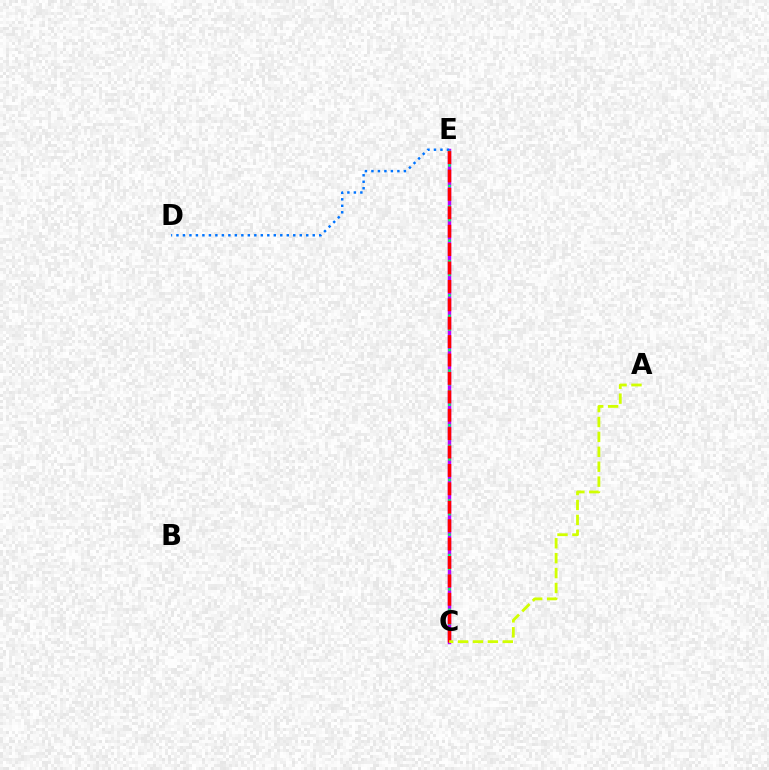{('C', 'E'): [{'color': '#b900ff', 'line_style': 'solid', 'thickness': 2.48}, {'color': '#00ff5c', 'line_style': 'dotted', 'thickness': 1.86}, {'color': '#ff0000', 'line_style': 'dashed', 'thickness': 2.5}], ('D', 'E'): [{'color': '#0074ff', 'line_style': 'dotted', 'thickness': 1.76}], ('A', 'C'): [{'color': '#d1ff00', 'line_style': 'dashed', 'thickness': 2.03}]}